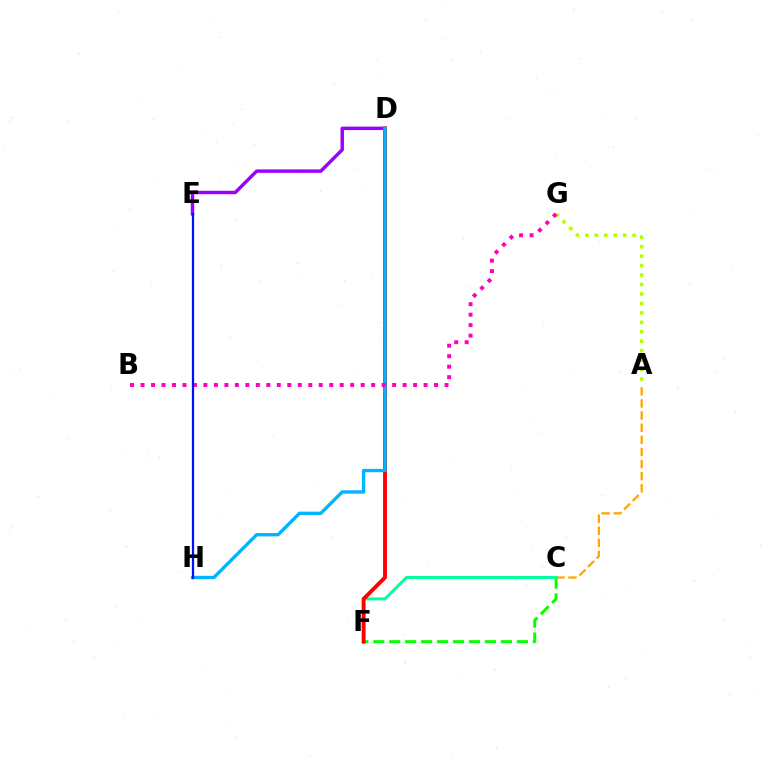{('A', 'G'): [{'color': '#b3ff00', 'line_style': 'dotted', 'thickness': 2.57}], ('C', 'F'): [{'color': '#08ff00', 'line_style': 'dashed', 'thickness': 2.17}, {'color': '#00ff9d', 'line_style': 'solid', 'thickness': 2.13}], ('D', 'E'): [{'color': '#9b00ff', 'line_style': 'solid', 'thickness': 2.47}], ('A', 'C'): [{'color': '#ffa500', 'line_style': 'dashed', 'thickness': 1.65}], ('D', 'F'): [{'color': '#ff0000', 'line_style': 'solid', 'thickness': 2.8}], ('D', 'H'): [{'color': '#00b5ff', 'line_style': 'solid', 'thickness': 2.42}], ('B', 'G'): [{'color': '#ff00bd', 'line_style': 'dotted', 'thickness': 2.85}], ('E', 'H'): [{'color': '#0010ff', 'line_style': 'solid', 'thickness': 1.61}]}